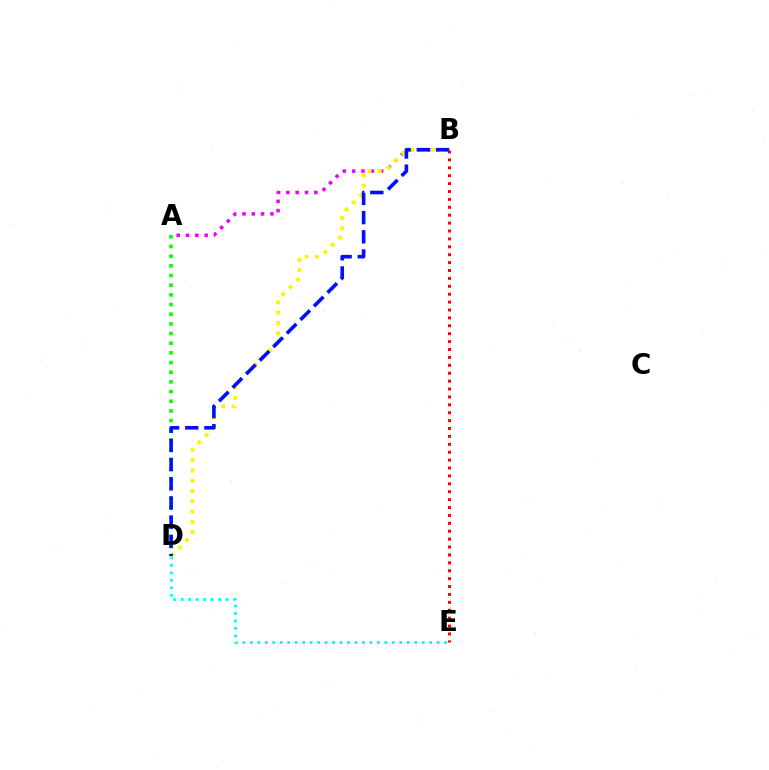{('A', 'B'): [{'color': '#ee00ff', 'line_style': 'dotted', 'thickness': 2.53}], ('A', 'D'): [{'color': '#08ff00', 'line_style': 'dotted', 'thickness': 2.63}], ('D', 'E'): [{'color': '#00fff6', 'line_style': 'dotted', 'thickness': 2.03}], ('B', 'D'): [{'color': '#fcf500', 'line_style': 'dotted', 'thickness': 2.8}, {'color': '#0010ff', 'line_style': 'dashed', 'thickness': 2.61}], ('B', 'E'): [{'color': '#ff0000', 'line_style': 'dotted', 'thickness': 2.15}]}